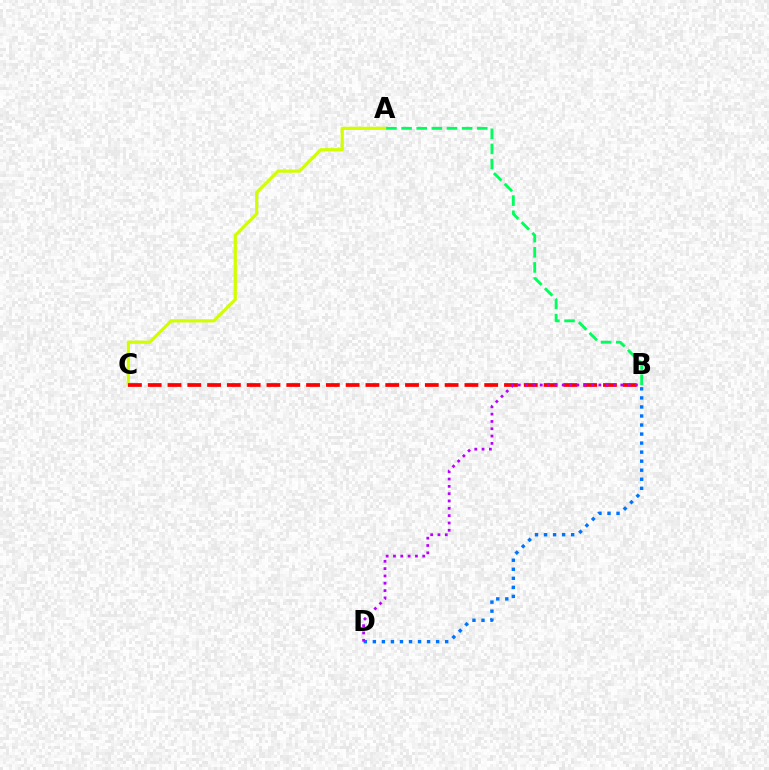{('A', 'C'): [{'color': '#d1ff00', 'line_style': 'solid', 'thickness': 2.3}], ('A', 'B'): [{'color': '#00ff5c', 'line_style': 'dashed', 'thickness': 2.06}], ('B', 'C'): [{'color': '#ff0000', 'line_style': 'dashed', 'thickness': 2.69}], ('B', 'D'): [{'color': '#0074ff', 'line_style': 'dotted', 'thickness': 2.46}, {'color': '#b900ff', 'line_style': 'dotted', 'thickness': 1.99}]}